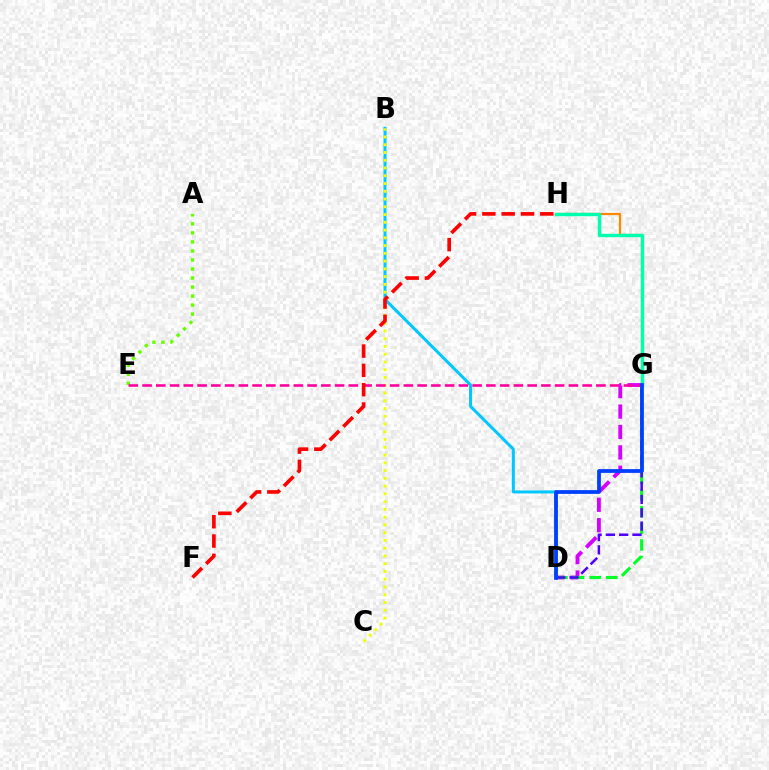{('D', 'G'): [{'color': '#d600ff', 'line_style': 'dashed', 'thickness': 2.77}, {'color': '#00ff27', 'line_style': 'dashed', 'thickness': 2.26}, {'color': '#4f00ff', 'line_style': 'dashed', 'thickness': 1.81}, {'color': '#003fff', 'line_style': 'solid', 'thickness': 2.71}], ('A', 'E'): [{'color': '#66ff00', 'line_style': 'dotted', 'thickness': 2.45}], ('G', 'H'): [{'color': '#ff8800', 'line_style': 'solid', 'thickness': 1.61}, {'color': '#00ffaf', 'line_style': 'solid', 'thickness': 2.47}], ('B', 'D'): [{'color': '#00c7ff', 'line_style': 'solid', 'thickness': 2.16}], ('B', 'C'): [{'color': '#eeff00', 'line_style': 'dotted', 'thickness': 2.11}], ('E', 'G'): [{'color': '#ff00a0', 'line_style': 'dashed', 'thickness': 1.87}], ('F', 'H'): [{'color': '#ff0000', 'line_style': 'dashed', 'thickness': 2.62}]}